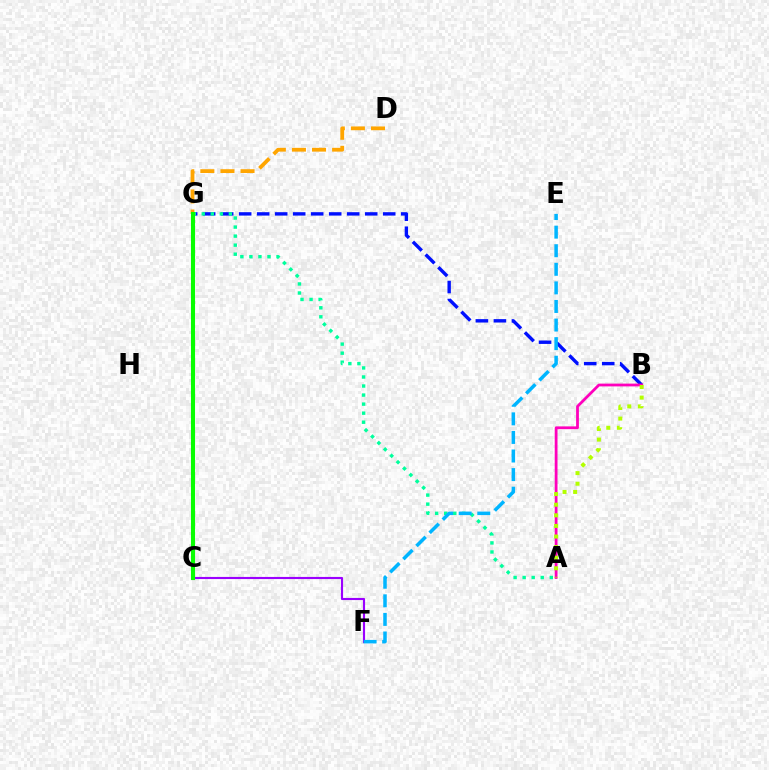{('B', 'G'): [{'color': '#0010ff', 'line_style': 'dashed', 'thickness': 2.45}], ('D', 'G'): [{'color': '#ffa500', 'line_style': 'dashed', 'thickness': 2.73}], ('A', 'B'): [{'color': '#ff00bd', 'line_style': 'solid', 'thickness': 2.0}, {'color': '#b3ff00', 'line_style': 'dotted', 'thickness': 2.88}], ('A', 'G'): [{'color': '#00ff9d', 'line_style': 'dotted', 'thickness': 2.46}], ('C', 'G'): [{'color': '#ff0000', 'line_style': 'dotted', 'thickness': 2.85}, {'color': '#08ff00', 'line_style': 'solid', 'thickness': 2.94}], ('C', 'F'): [{'color': '#9b00ff', 'line_style': 'solid', 'thickness': 1.53}], ('E', 'F'): [{'color': '#00b5ff', 'line_style': 'dashed', 'thickness': 2.52}]}